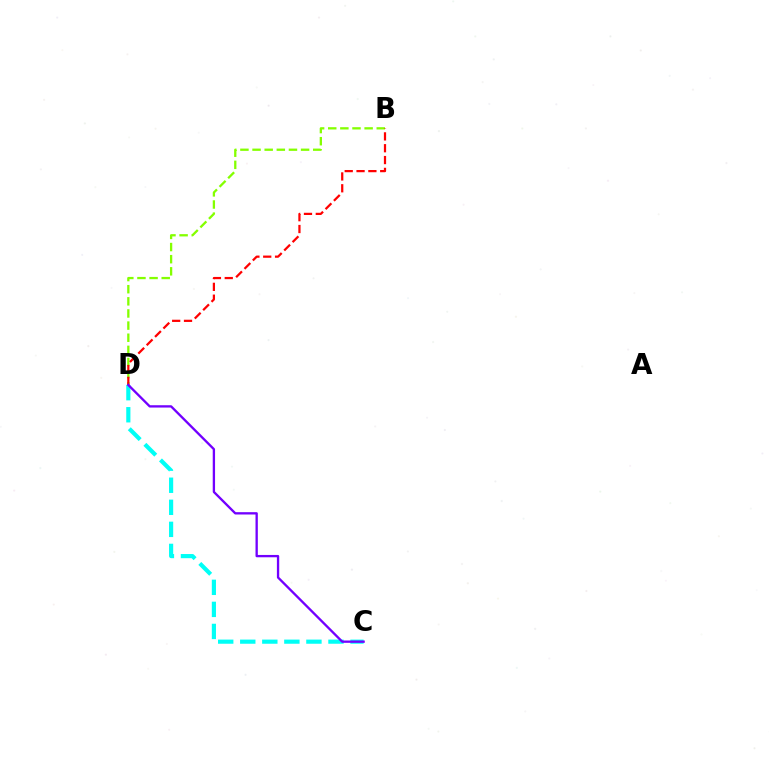{('B', 'D'): [{'color': '#84ff00', 'line_style': 'dashed', 'thickness': 1.65}, {'color': '#ff0000', 'line_style': 'dashed', 'thickness': 1.61}], ('C', 'D'): [{'color': '#00fff6', 'line_style': 'dashed', 'thickness': 3.0}, {'color': '#7200ff', 'line_style': 'solid', 'thickness': 1.68}]}